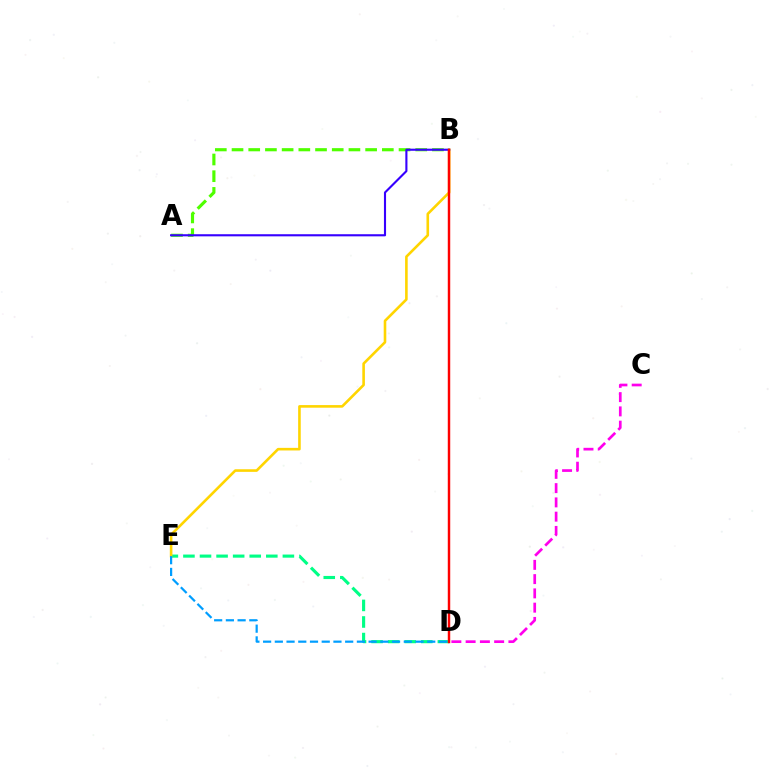{('D', 'E'): [{'color': '#00ff86', 'line_style': 'dashed', 'thickness': 2.25}, {'color': '#009eff', 'line_style': 'dashed', 'thickness': 1.59}], ('C', 'D'): [{'color': '#ff00ed', 'line_style': 'dashed', 'thickness': 1.94}], ('B', 'E'): [{'color': '#ffd500', 'line_style': 'solid', 'thickness': 1.88}], ('A', 'B'): [{'color': '#4fff00', 'line_style': 'dashed', 'thickness': 2.27}, {'color': '#3700ff', 'line_style': 'solid', 'thickness': 1.53}], ('B', 'D'): [{'color': '#ff0000', 'line_style': 'solid', 'thickness': 1.77}]}